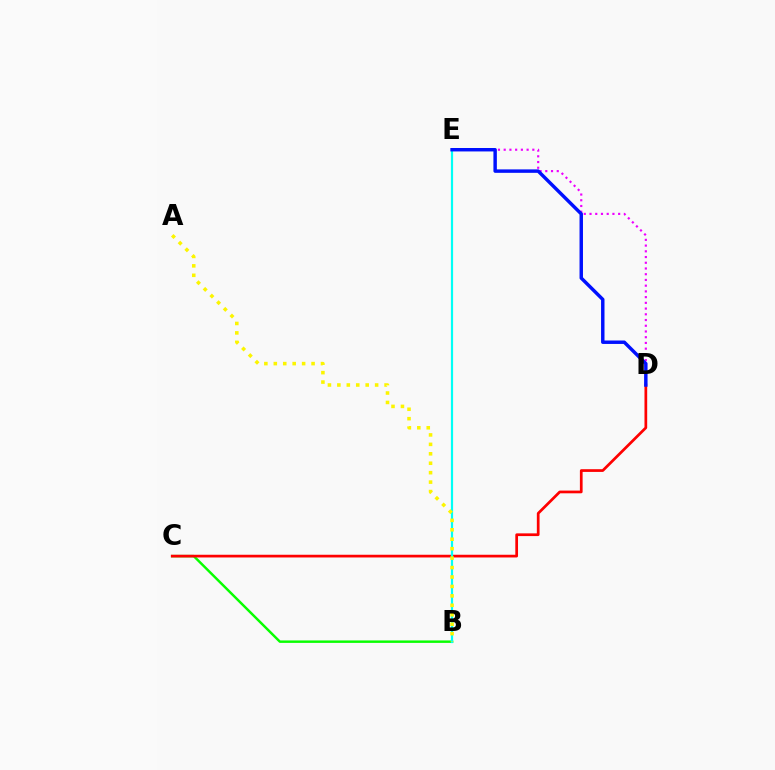{('D', 'E'): [{'color': '#ee00ff', 'line_style': 'dotted', 'thickness': 1.56}, {'color': '#0010ff', 'line_style': 'solid', 'thickness': 2.48}], ('B', 'C'): [{'color': '#08ff00', 'line_style': 'solid', 'thickness': 1.76}], ('C', 'D'): [{'color': '#ff0000', 'line_style': 'solid', 'thickness': 1.96}], ('B', 'E'): [{'color': '#00fff6', 'line_style': 'solid', 'thickness': 1.58}], ('A', 'B'): [{'color': '#fcf500', 'line_style': 'dotted', 'thickness': 2.56}]}